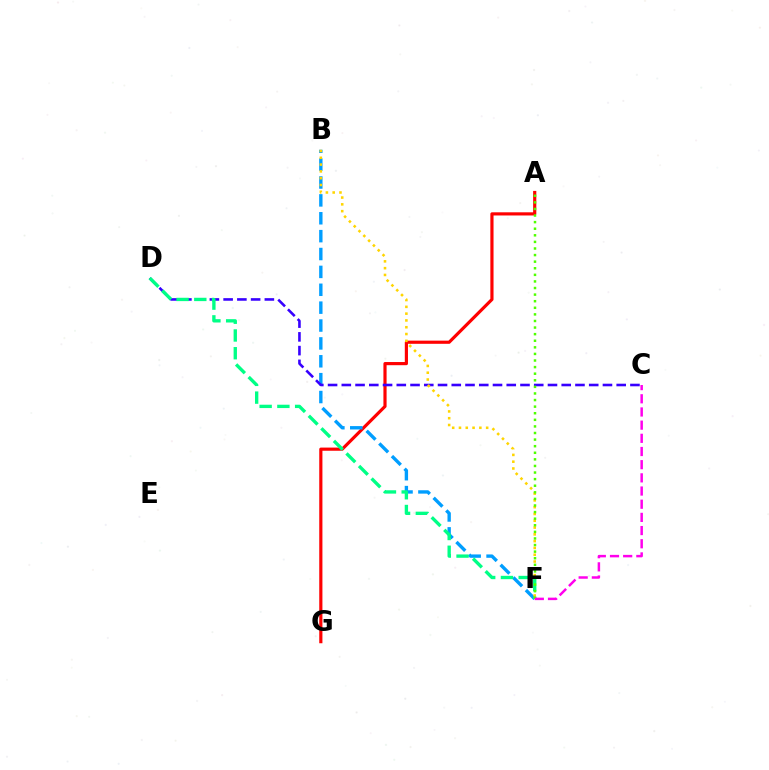{('A', 'G'): [{'color': '#ff0000', 'line_style': 'solid', 'thickness': 2.28}], ('B', 'F'): [{'color': '#009eff', 'line_style': 'dashed', 'thickness': 2.43}, {'color': '#ffd500', 'line_style': 'dotted', 'thickness': 1.85}], ('C', 'D'): [{'color': '#3700ff', 'line_style': 'dashed', 'thickness': 1.87}], ('D', 'F'): [{'color': '#00ff86', 'line_style': 'dashed', 'thickness': 2.41}], ('A', 'F'): [{'color': '#4fff00', 'line_style': 'dotted', 'thickness': 1.79}], ('C', 'F'): [{'color': '#ff00ed', 'line_style': 'dashed', 'thickness': 1.79}]}